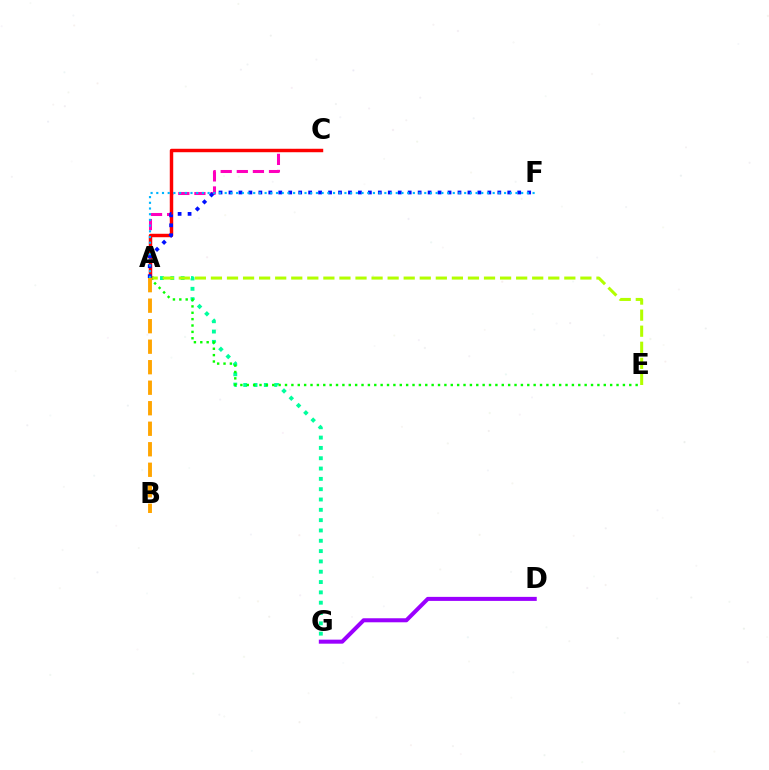{('A', 'G'): [{'color': '#00ff9d', 'line_style': 'dotted', 'thickness': 2.8}], ('A', 'E'): [{'color': '#b3ff00', 'line_style': 'dashed', 'thickness': 2.18}, {'color': '#08ff00', 'line_style': 'dotted', 'thickness': 1.73}], ('A', 'C'): [{'color': '#ff00bd', 'line_style': 'dashed', 'thickness': 2.19}, {'color': '#ff0000', 'line_style': 'solid', 'thickness': 2.48}], ('A', 'F'): [{'color': '#0010ff', 'line_style': 'dotted', 'thickness': 2.71}, {'color': '#00b5ff', 'line_style': 'dotted', 'thickness': 1.55}], ('A', 'B'): [{'color': '#ffa500', 'line_style': 'dashed', 'thickness': 2.79}], ('D', 'G'): [{'color': '#9b00ff', 'line_style': 'solid', 'thickness': 2.9}]}